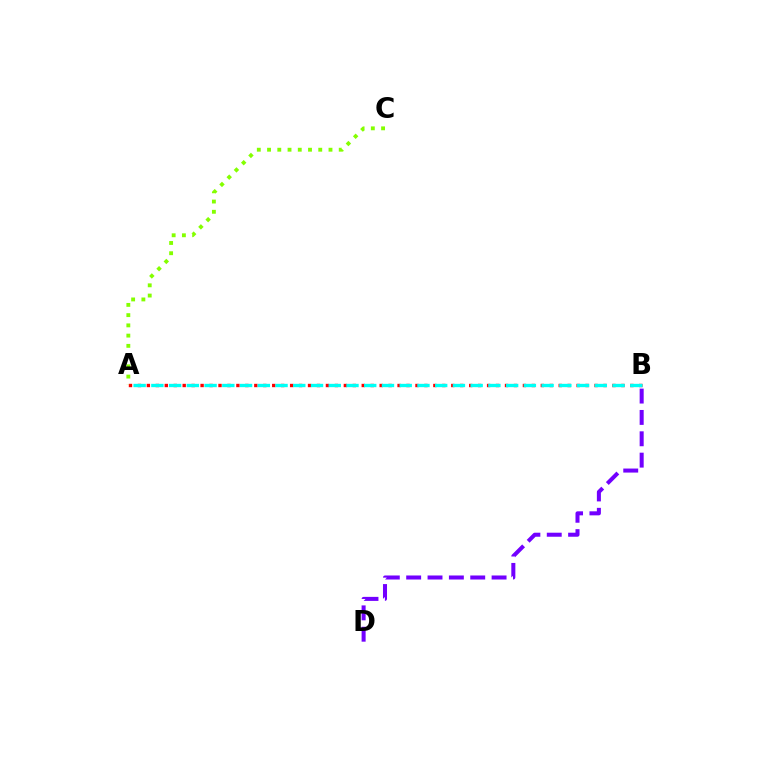{('A', 'B'): [{'color': '#ff0000', 'line_style': 'dotted', 'thickness': 2.43}, {'color': '#00fff6', 'line_style': 'dashed', 'thickness': 2.41}], ('A', 'C'): [{'color': '#84ff00', 'line_style': 'dotted', 'thickness': 2.78}], ('B', 'D'): [{'color': '#7200ff', 'line_style': 'dashed', 'thickness': 2.9}]}